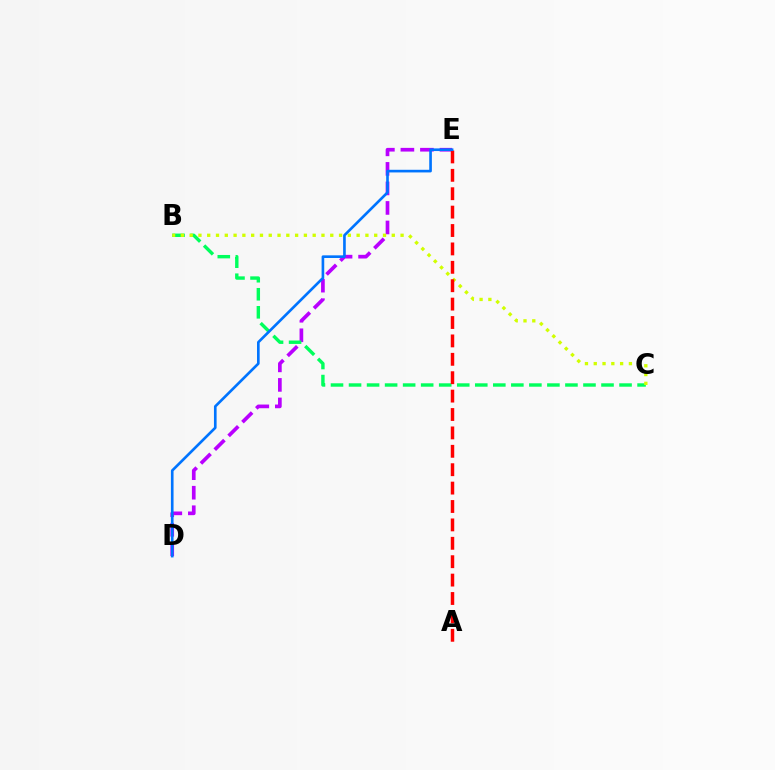{('D', 'E'): [{'color': '#b900ff', 'line_style': 'dashed', 'thickness': 2.65}, {'color': '#0074ff', 'line_style': 'solid', 'thickness': 1.91}], ('B', 'C'): [{'color': '#00ff5c', 'line_style': 'dashed', 'thickness': 2.45}, {'color': '#d1ff00', 'line_style': 'dotted', 'thickness': 2.39}], ('A', 'E'): [{'color': '#ff0000', 'line_style': 'dashed', 'thickness': 2.5}]}